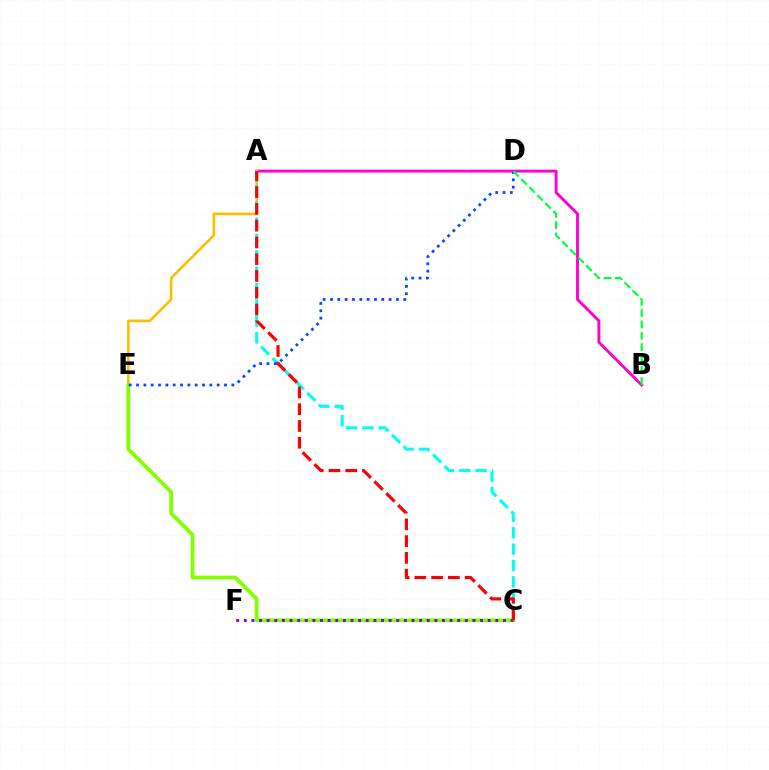{('A', 'B'): [{'color': '#ff00cf', 'line_style': 'solid', 'thickness': 2.08}], ('A', 'E'): [{'color': '#ffbd00', 'line_style': 'solid', 'thickness': 1.88}], ('C', 'E'): [{'color': '#84ff00', 'line_style': 'solid', 'thickness': 2.73}], ('C', 'F'): [{'color': '#7200ff', 'line_style': 'dotted', 'thickness': 2.07}], ('A', 'C'): [{'color': '#00fff6', 'line_style': 'dashed', 'thickness': 2.22}, {'color': '#ff0000', 'line_style': 'dashed', 'thickness': 2.28}], ('D', 'E'): [{'color': '#004bff', 'line_style': 'dotted', 'thickness': 1.99}], ('B', 'D'): [{'color': '#00ff39', 'line_style': 'dashed', 'thickness': 1.54}]}